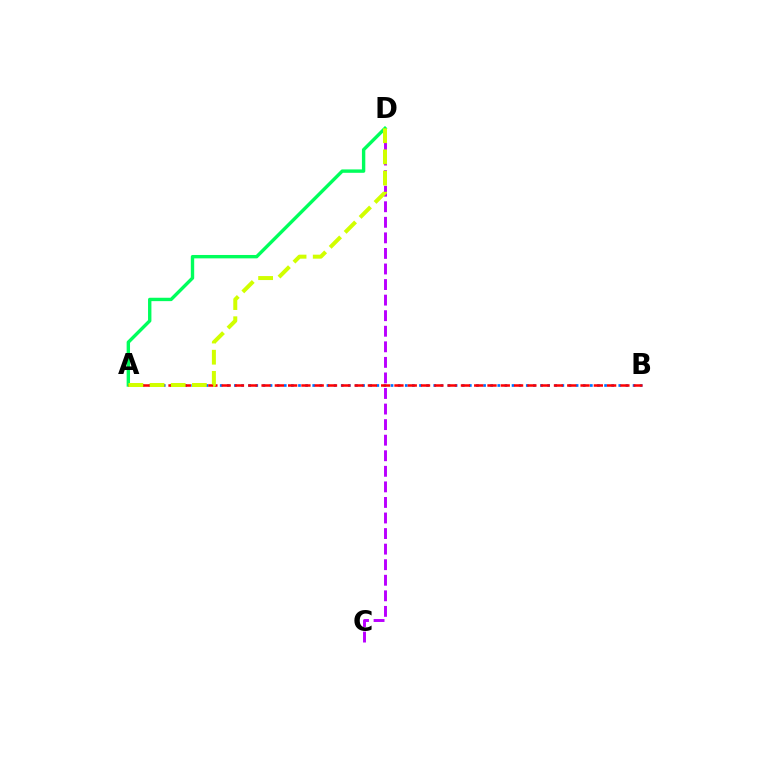{('A', 'B'): [{'color': '#0074ff', 'line_style': 'dotted', 'thickness': 1.93}, {'color': '#ff0000', 'line_style': 'dashed', 'thickness': 1.81}], ('C', 'D'): [{'color': '#b900ff', 'line_style': 'dashed', 'thickness': 2.11}], ('A', 'D'): [{'color': '#00ff5c', 'line_style': 'solid', 'thickness': 2.44}, {'color': '#d1ff00', 'line_style': 'dashed', 'thickness': 2.87}]}